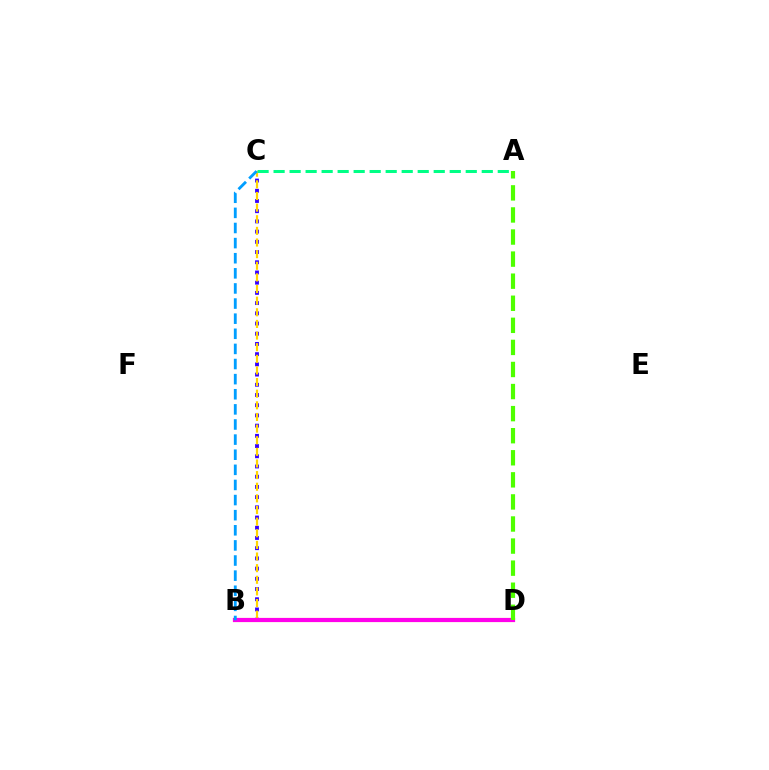{('B', 'C'): [{'color': '#3700ff', 'line_style': 'dotted', 'thickness': 2.77}, {'color': '#ffd500', 'line_style': 'dashed', 'thickness': 1.58}, {'color': '#009eff', 'line_style': 'dashed', 'thickness': 2.05}], ('B', 'D'): [{'color': '#ff0000', 'line_style': 'solid', 'thickness': 2.94}, {'color': '#ff00ed', 'line_style': 'solid', 'thickness': 2.95}], ('A', 'C'): [{'color': '#00ff86', 'line_style': 'dashed', 'thickness': 2.18}], ('A', 'D'): [{'color': '#4fff00', 'line_style': 'dashed', 'thickness': 3.0}]}